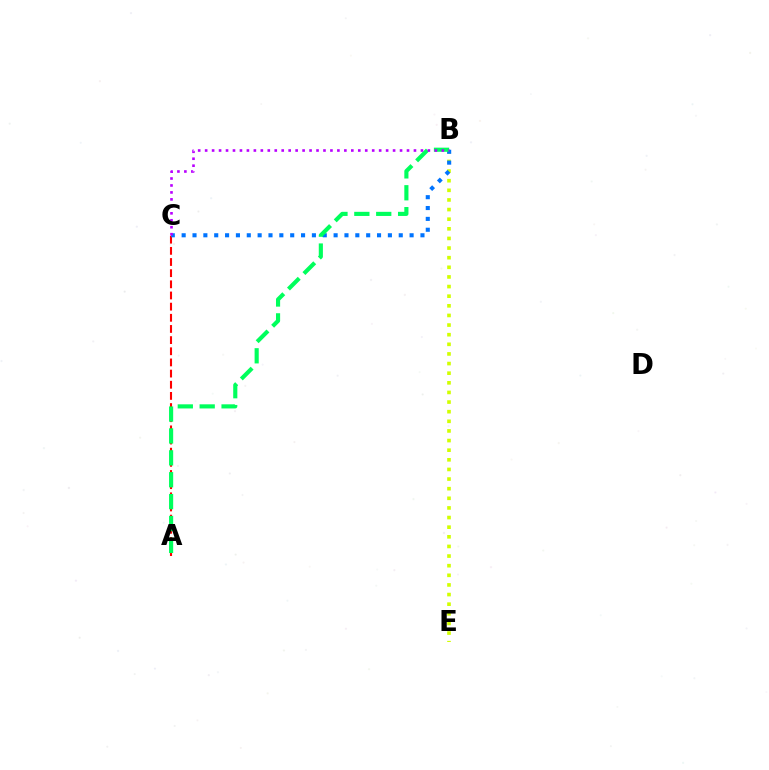{('A', 'C'): [{'color': '#ff0000', 'line_style': 'dashed', 'thickness': 1.52}], ('B', 'E'): [{'color': '#d1ff00', 'line_style': 'dotted', 'thickness': 2.62}], ('B', 'C'): [{'color': '#0074ff', 'line_style': 'dotted', 'thickness': 2.95}, {'color': '#b900ff', 'line_style': 'dotted', 'thickness': 1.89}], ('A', 'B'): [{'color': '#00ff5c', 'line_style': 'dashed', 'thickness': 2.97}]}